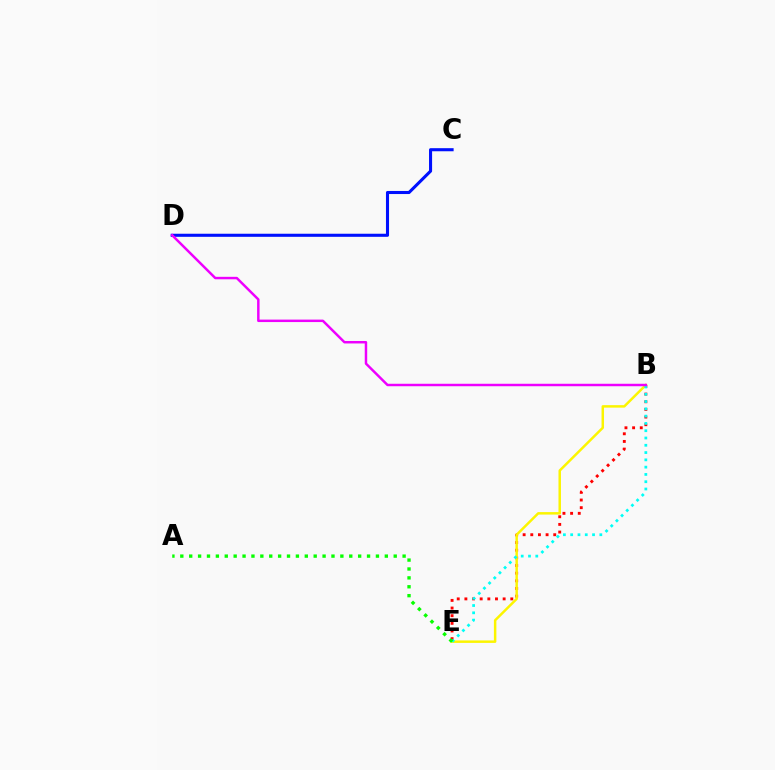{('B', 'E'): [{'color': '#ff0000', 'line_style': 'dotted', 'thickness': 2.08}, {'color': '#fcf500', 'line_style': 'solid', 'thickness': 1.78}, {'color': '#00fff6', 'line_style': 'dotted', 'thickness': 1.98}], ('C', 'D'): [{'color': '#0010ff', 'line_style': 'solid', 'thickness': 2.21}], ('B', 'D'): [{'color': '#ee00ff', 'line_style': 'solid', 'thickness': 1.78}], ('A', 'E'): [{'color': '#08ff00', 'line_style': 'dotted', 'thickness': 2.42}]}